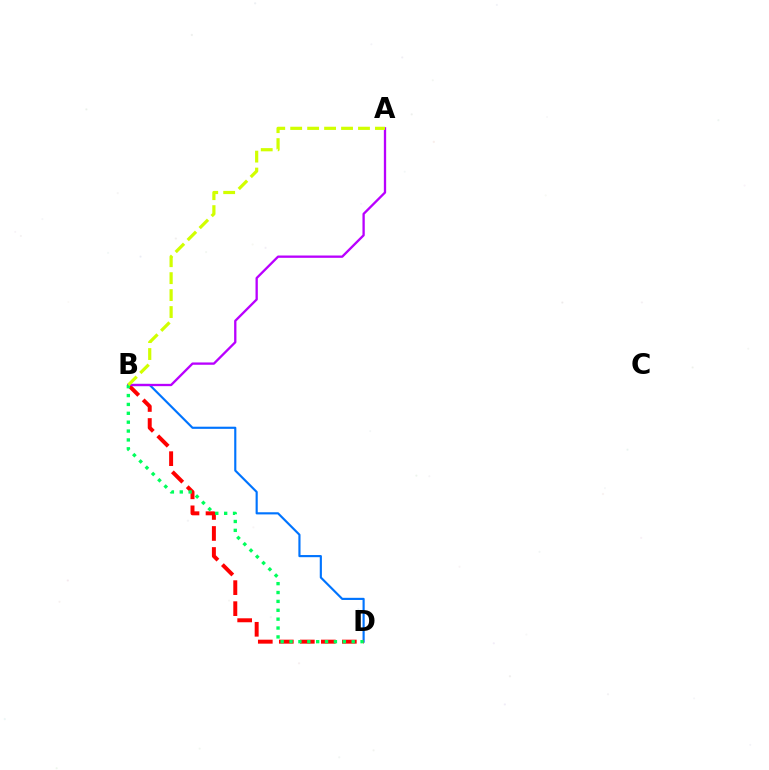{('B', 'D'): [{'color': '#0074ff', 'line_style': 'solid', 'thickness': 1.55}, {'color': '#ff0000', 'line_style': 'dashed', 'thickness': 2.85}, {'color': '#00ff5c', 'line_style': 'dotted', 'thickness': 2.41}], ('A', 'B'): [{'color': '#b900ff', 'line_style': 'solid', 'thickness': 1.67}, {'color': '#d1ff00', 'line_style': 'dashed', 'thickness': 2.3}]}